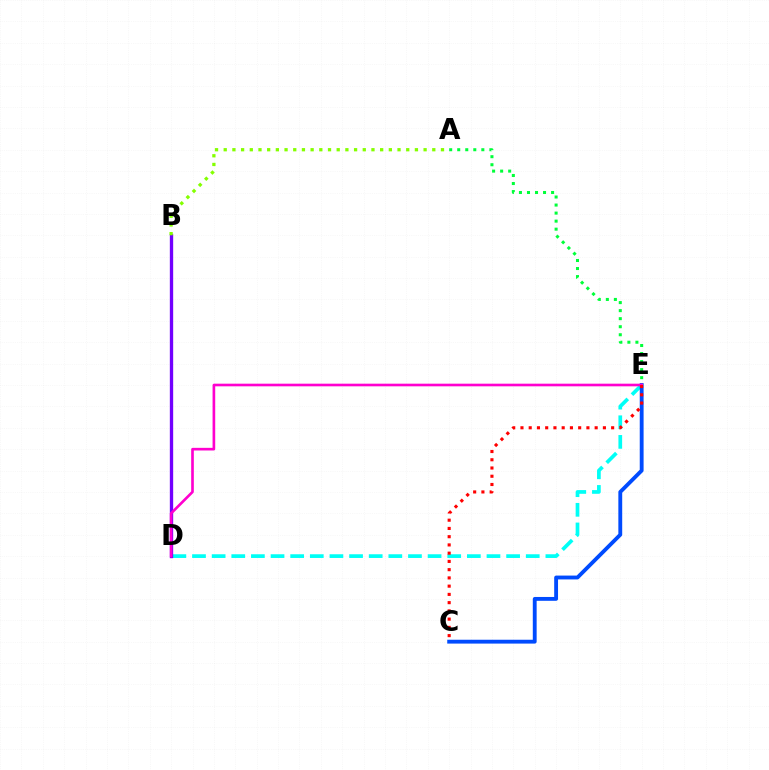{('B', 'D'): [{'color': '#ffbd00', 'line_style': 'dotted', 'thickness': 1.87}, {'color': '#7200ff', 'line_style': 'solid', 'thickness': 2.4}], ('D', 'E'): [{'color': '#00fff6', 'line_style': 'dashed', 'thickness': 2.67}, {'color': '#ff00cf', 'line_style': 'solid', 'thickness': 1.9}], ('C', 'E'): [{'color': '#004bff', 'line_style': 'solid', 'thickness': 2.77}, {'color': '#ff0000', 'line_style': 'dotted', 'thickness': 2.24}], ('A', 'E'): [{'color': '#00ff39', 'line_style': 'dotted', 'thickness': 2.18}], ('A', 'B'): [{'color': '#84ff00', 'line_style': 'dotted', 'thickness': 2.36}]}